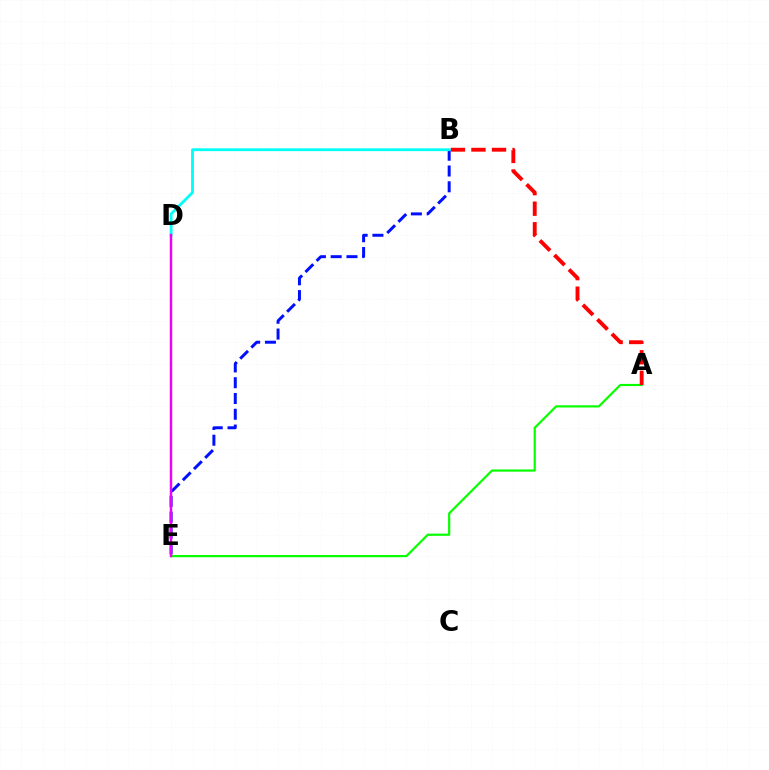{('D', 'E'): [{'color': '#fcf500', 'line_style': 'solid', 'thickness': 1.65}, {'color': '#ee00ff', 'line_style': 'solid', 'thickness': 1.74}], ('A', 'E'): [{'color': '#08ff00', 'line_style': 'solid', 'thickness': 1.58}], ('A', 'B'): [{'color': '#ff0000', 'line_style': 'dashed', 'thickness': 2.79}], ('B', 'E'): [{'color': '#0010ff', 'line_style': 'dashed', 'thickness': 2.14}], ('B', 'D'): [{'color': '#00fff6', 'line_style': 'solid', 'thickness': 2.03}]}